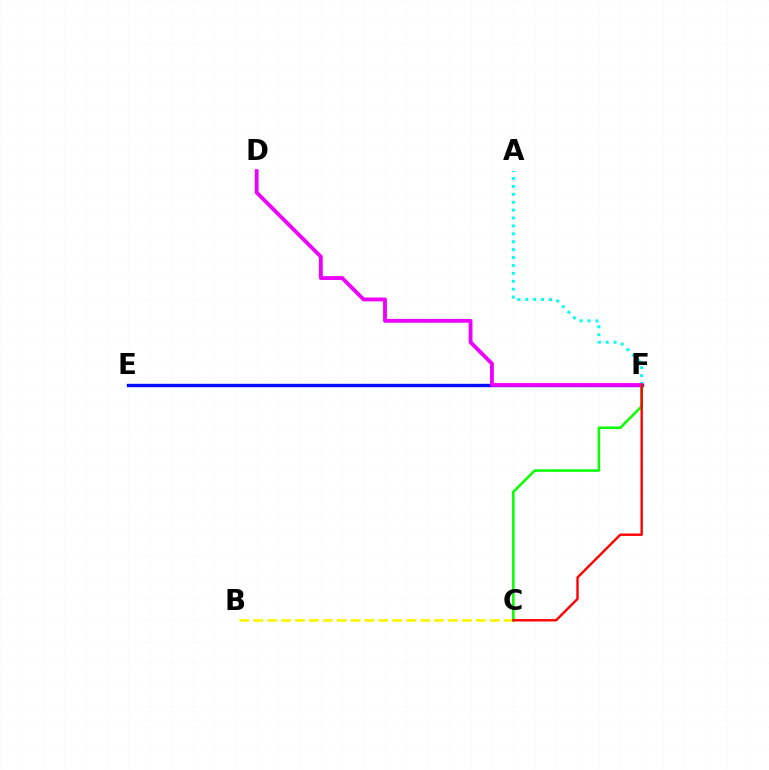{('A', 'F'): [{'color': '#00fff6', 'line_style': 'dotted', 'thickness': 2.15}], ('B', 'C'): [{'color': '#fcf500', 'line_style': 'dashed', 'thickness': 1.89}], ('E', 'F'): [{'color': '#0010ff', 'line_style': 'solid', 'thickness': 2.43}], ('D', 'F'): [{'color': '#ee00ff', 'line_style': 'solid', 'thickness': 2.76}], ('C', 'F'): [{'color': '#08ff00', 'line_style': 'solid', 'thickness': 1.84}, {'color': '#ff0000', 'line_style': 'solid', 'thickness': 1.72}]}